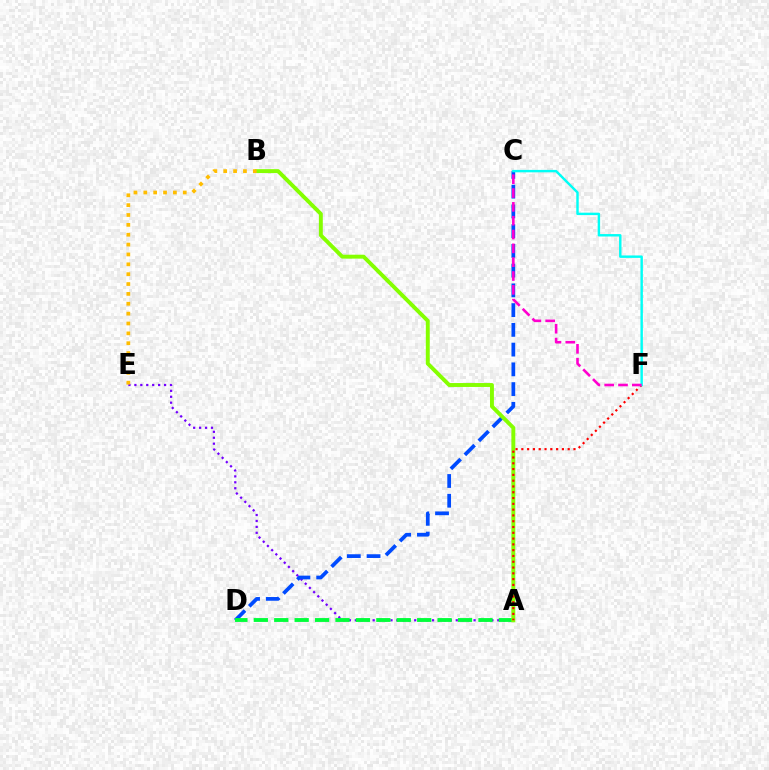{('A', 'E'): [{'color': '#7200ff', 'line_style': 'dotted', 'thickness': 1.61}], ('C', 'D'): [{'color': '#004bff', 'line_style': 'dashed', 'thickness': 2.68}], ('A', 'D'): [{'color': '#00ff39', 'line_style': 'dashed', 'thickness': 2.77}], ('A', 'B'): [{'color': '#84ff00', 'line_style': 'solid', 'thickness': 2.82}], ('B', 'E'): [{'color': '#ffbd00', 'line_style': 'dotted', 'thickness': 2.68}], ('A', 'F'): [{'color': '#ff0000', 'line_style': 'dotted', 'thickness': 1.57}], ('C', 'F'): [{'color': '#00fff6', 'line_style': 'solid', 'thickness': 1.75}, {'color': '#ff00cf', 'line_style': 'dashed', 'thickness': 1.88}]}